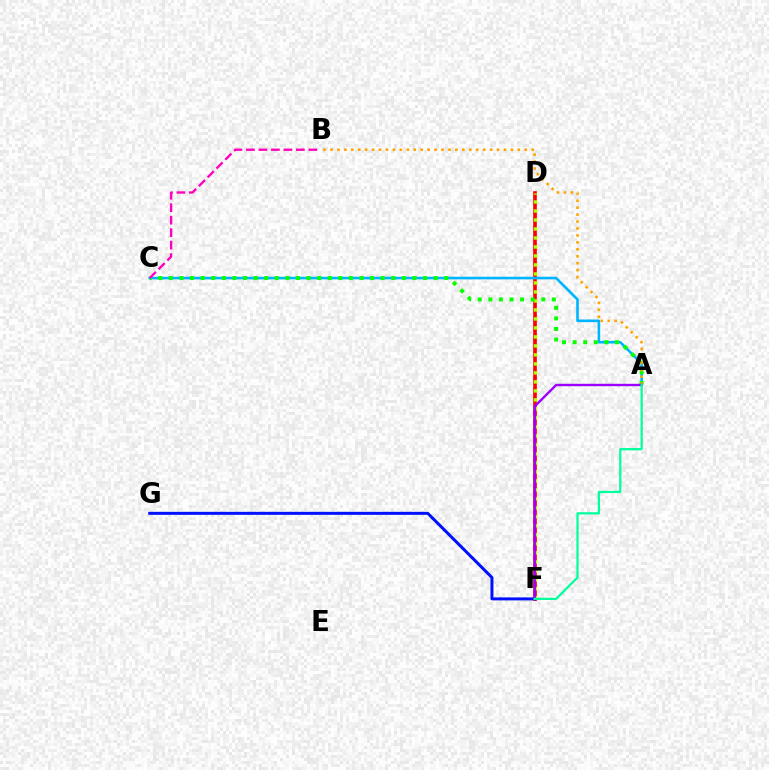{('D', 'F'): [{'color': '#ff0000', 'line_style': 'solid', 'thickness': 2.64}, {'color': '#b3ff00', 'line_style': 'dotted', 'thickness': 2.44}], ('A', 'C'): [{'color': '#00b5ff', 'line_style': 'solid', 'thickness': 1.89}, {'color': '#08ff00', 'line_style': 'dotted', 'thickness': 2.88}], ('F', 'G'): [{'color': '#0010ff', 'line_style': 'solid', 'thickness': 2.15}], ('A', 'B'): [{'color': '#ffa500', 'line_style': 'dotted', 'thickness': 1.89}], ('B', 'C'): [{'color': '#ff00bd', 'line_style': 'dashed', 'thickness': 1.69}], ('A', 'F'): [{'color': '#9b00ff', 'line_style': 'solid', 'thickness': 1.73}, {'color': '#00ff9d', 'line_style': 'solid', 'thickness': 1.6}]}